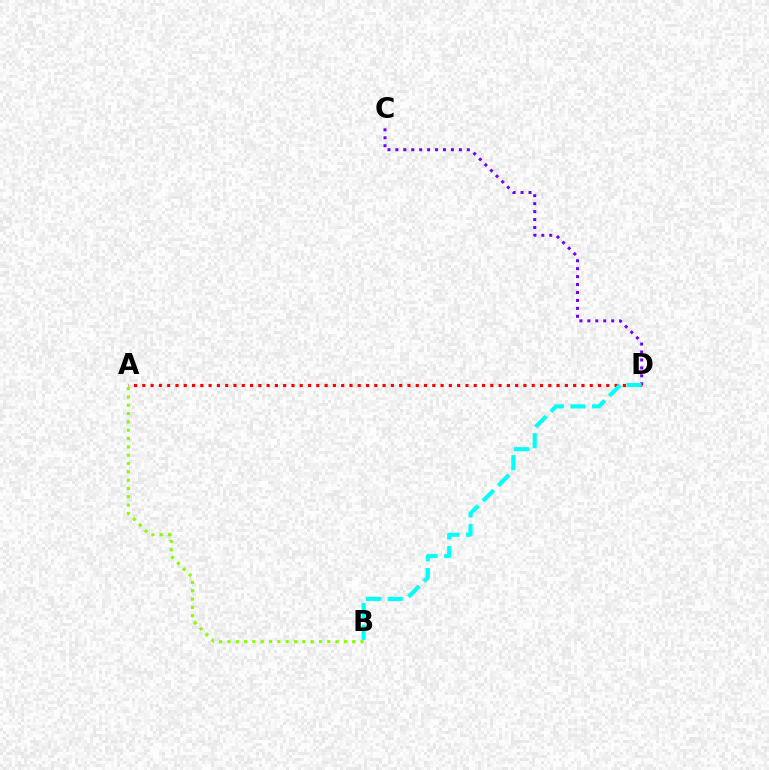{('A', 'D'): [{'color': '#ff0000', 'line_style': 'dotted', 'thickness': 2.25}], ('C', 'D'): [{'color': '#7200ff', 'line_style': 'dotted', 'thickness': 2.16}], ('B', 'D'): [{'color': '#00fff6', 'line_style': 'dashed', 'thickness': 2.94}], ('A', 'B'): [{'color': '#84ff00', 'line_style': 'dotted', 'thickness': 2.26}]}